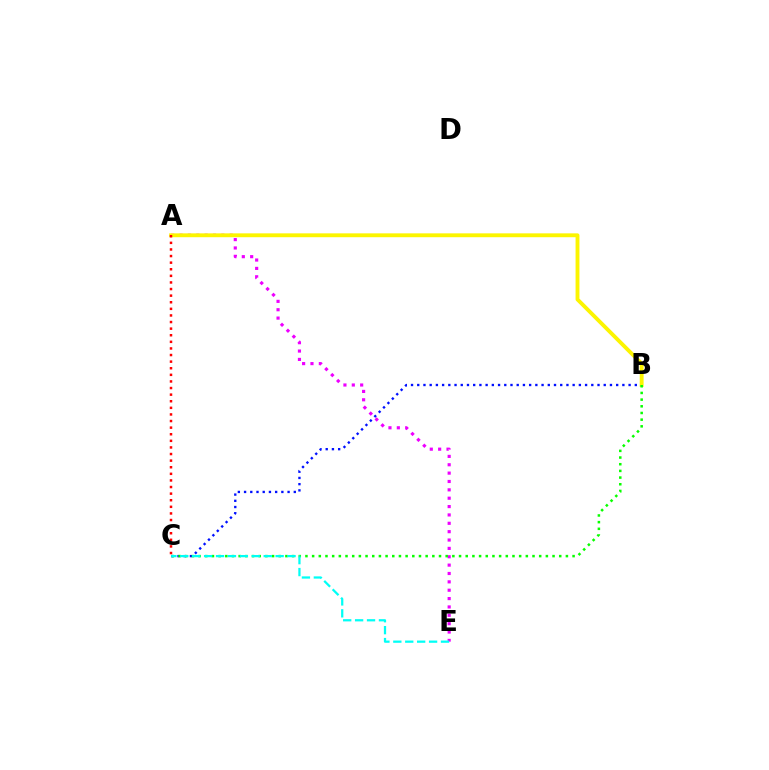{('A', 'E'): [{'color': '#ee00ff', 'line_style': 'dotted', 'thickness': 2.27}], ('B', 'C'): [{'color': '#0010ff', 'line_style': 'dotted', 'thickness': 1.69}, {'color': '#08ff00', 'line_style': 'dotted', 'thickness': 1.81}], ('A', 'B'): [{'color': '#fcf500', 'line_style': 'solid', 'thickness': 2.78}], ('C', 'E'): [{'color': '#00fff6', 'line_style': 'dashed', 'thickness': 1.62}], ('A', 'C'): [{'color': '#ff0000', 'line_style': 'dotted', 'thickness': 1.79}]}